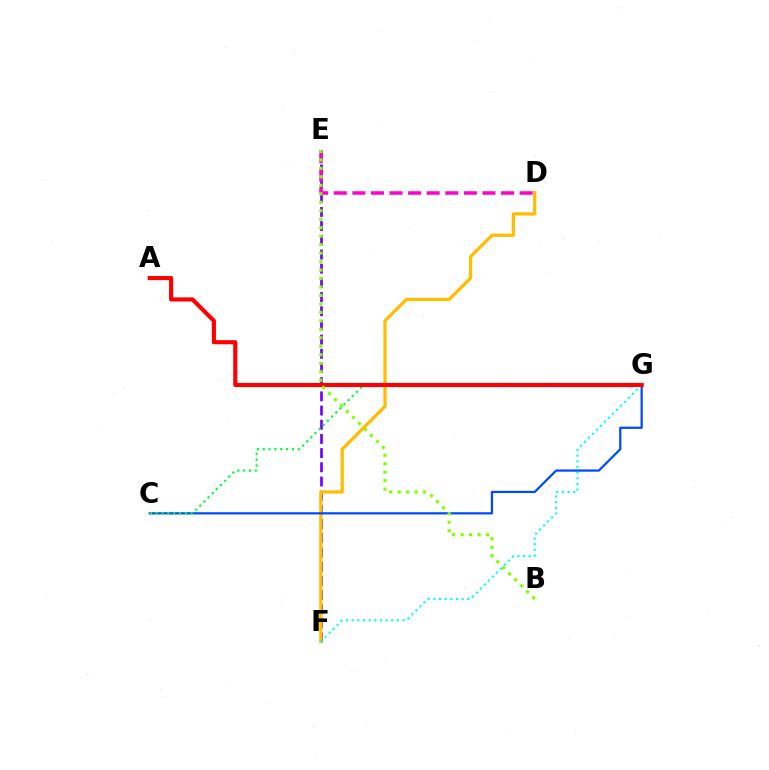{('E', 'F'): [{'color': '#7200ff', 'line_style': 'dashed', 'thickness': 1.93}], ('D', 'F'): [{'color': '#ffbd00', 'line_style': 'solid', 'thickness': 2.34}], ('F', 'G'): [{'color': '#00fff6', 'line_style': 'dotted', 'thickness': 1.54}], ('C', 'G'): [{'color': '#004bff', 'line_style': 'solid', 'thickness': 1.61}, {'color': '#00ff39', 'line_style': 'dotted', 'thickness': 1.59}], ('D', 'E'): [{'color': '#ff00cf', 'line_style': 'dashed', 'thickness': 2.53}], ('A', 'G'): [{'color': '#ff0000', 'line_style': 'solid', 'thickness': 2.97}], ('B', 'E'): [{'color': '#84ff00', 'line_style': 'dotted', 'thickness': 2.3}]}